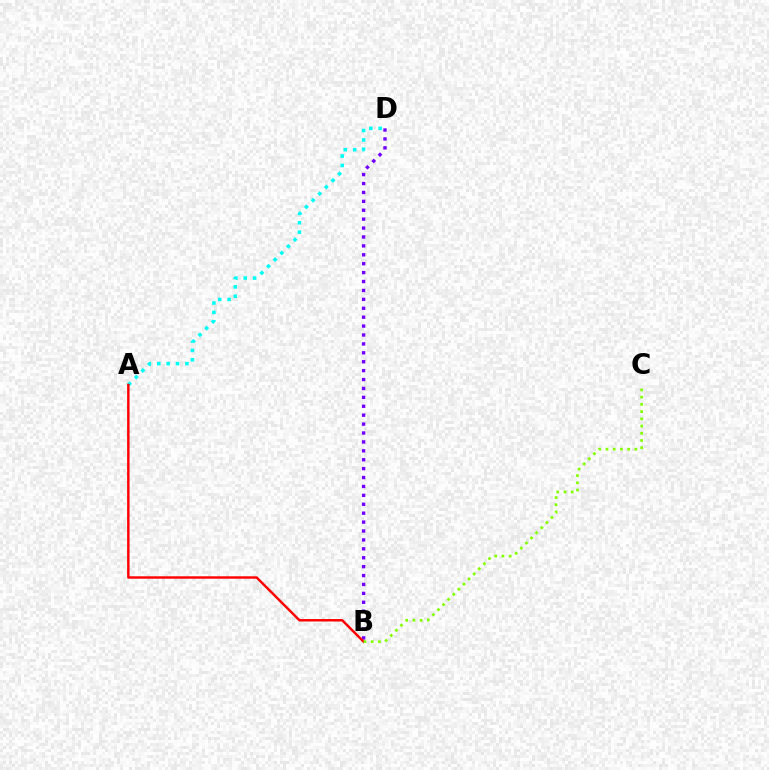{('A', 'D'): [{'color': '#00fff6', 'line_style': 'dotted', 'thickness': 2.55}], ('B', 'D'): [{'color': '#7200ff', 'line_style': 'dotted', 'thickness': 2.42}], ('A', 'B'): [{'color': '#ff0000', 'line_style': 'solid', 'thickness': 1.76}], ('B', 'C'): [{'color': '#84ff00', 'line_style': 'dotted', 'thickness': 1.96}]}